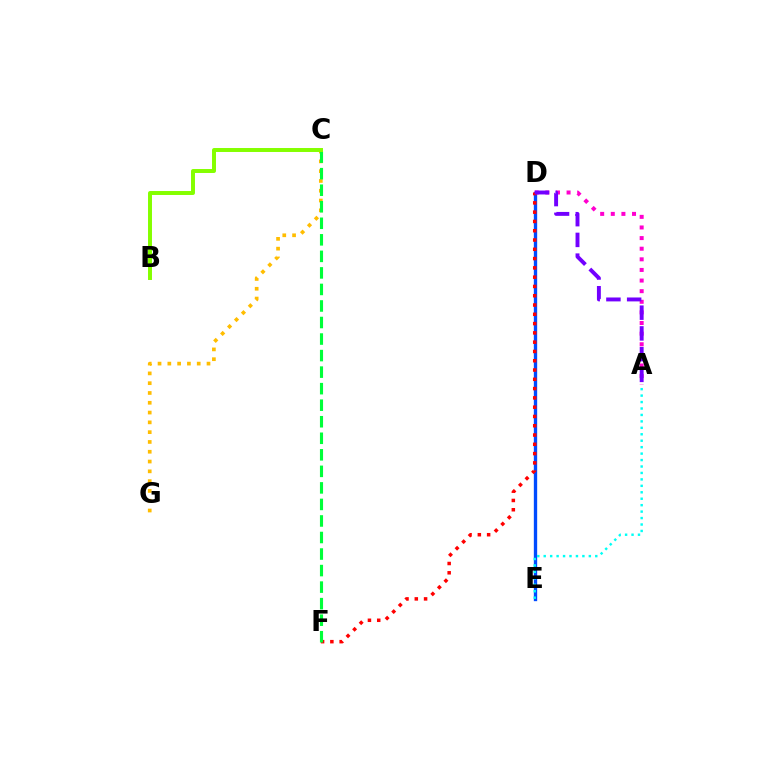{('D', 'E'): [{'color': '#004bff', 'line_style': 'solid', 'thickness': 2.4}], ('A', 'D'): [{'color': '#ff00cf', 'line_style': 'dotted', 'thickness': 2.88}, {'color': '#7200ff', 'line_style': 'dashed', 'thickness': 2.82}], ('C', 'G'): [{'color': '#ffbd00', 'line_style': 'dotted', 'thickness': 2.66}], ('D', 'F'): [{'color': '#ff0000', 'line_style': 'dotted', 'thickness': 2.52}], ('C', 'F'): [{'color': '#00ff39', 'line_style': 'dashed', 'thickness': 2.25}], ('B', 'C'): [{'color': '#84ff00', 'line_style': 'solid', 'thickness': 2.85}], ('A', 'E'): [{'color': '#00fff6', 'line_style': 'dotted', 'thickness': 1.75}]}